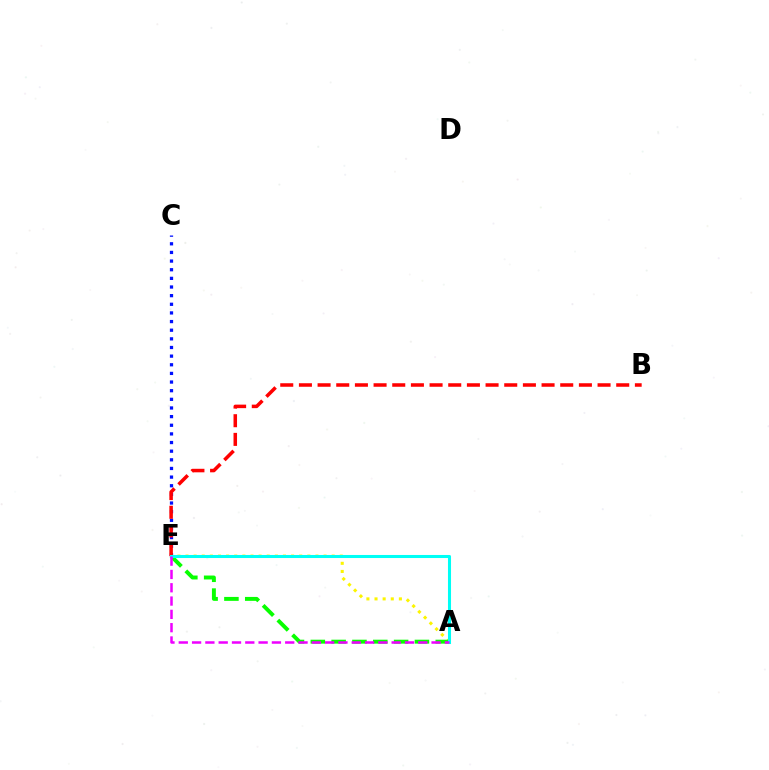{('C', 'E'): [{'color': '#0010ff', 'line_style': 'dotted', 'thickness': 2.35}], ('A', 'E'): [{'color': '#fcf500', 'line_style': 'dotted', 'thickness': 2.21}, {'color': '#08ff00', 'line_style': 'dashed', 'thickness': 2.83}, {'color': '#00fff6', 'line_style': 'solid', 'thickness': 2.2}, {'color': '#ee00ff', 'line_style': 'dashed', 'thickness': 1.81}], ('B', 'E'): [{'color': '#ff0000', 'line_style': 'dashed', 'thickness': 2.54}]}